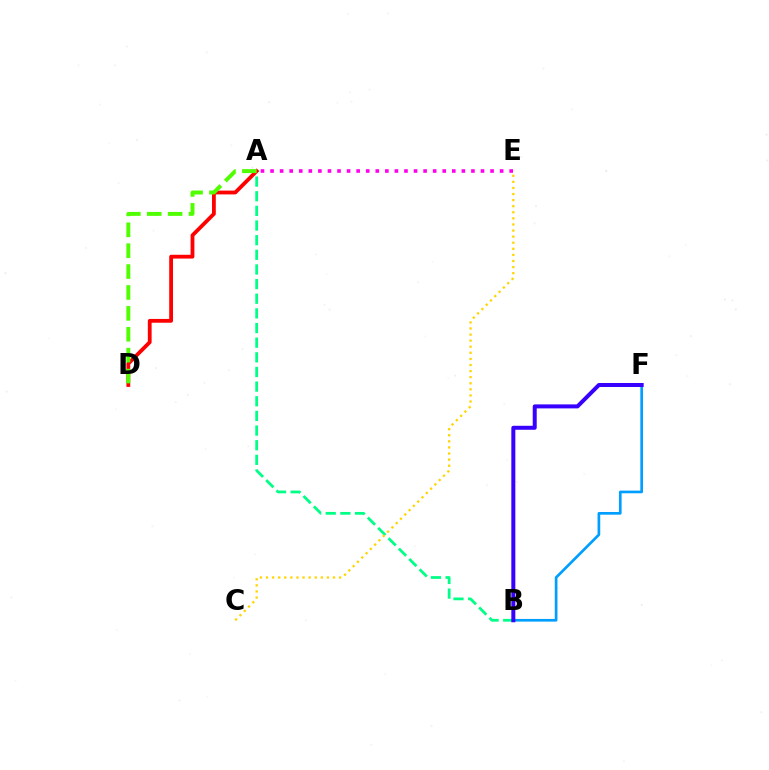{('A', 'E'): [{'color': '#ff00ed', 'line_style': 'dotted', 'thickness': 2.6}], ('A', 'B'): [{'color': '#00ff86', 'line_style': 'dashed', 'thickness': 1.99}], ('A', 'D'): [{'color': '#ff0000', 'line_style': 'solid', 'thickness': 2.73}, {'color': '#4fff00', 'line_style': 'dashed', 'thickness': 2.84}], ('B', 'F'): [{'color': '#009eff', 'line_style': 'solid', 'thickness': 1.93}, {'color': '#3700ff', 'line_style': 'solid', 'thickness': 2.87}], ('C', 'E'): [{'color': '#ffd500', 'line_style': 'dotted', 'thickness': 1.65}]}